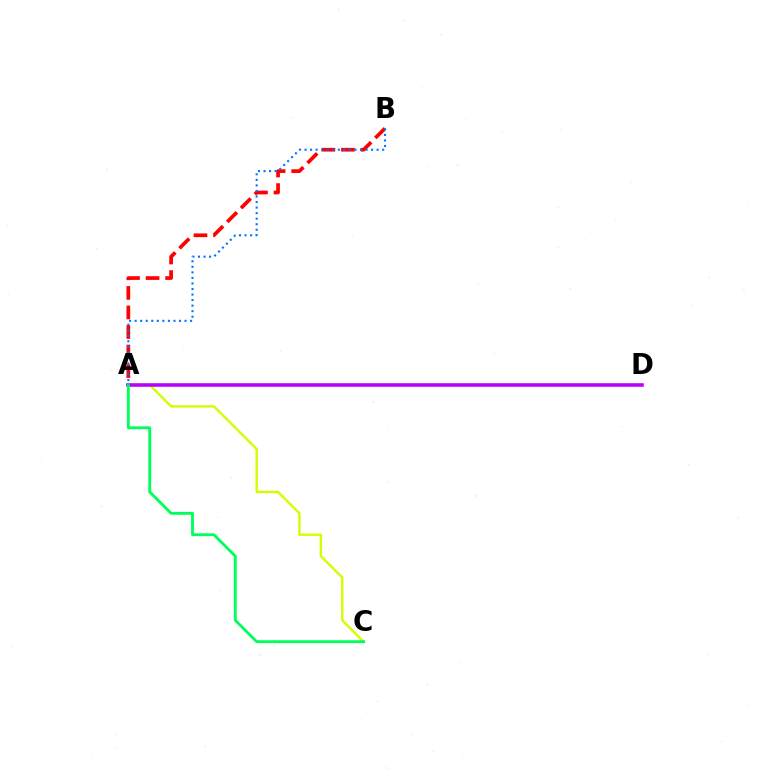{('A', 'B'): [{'color': '#ff0000', 'line_style': 'dashed', 'thickness': 2.65}, {'color': '#0074ff', 'line_style': 'dotted', 'thickness': 1.51}], ('A', 'C'): [{'color': '#d1ff00', 'line_style': 'solid', 'thickness': 1.72}, {'color': '#00ff5c', 'line_style': 'solid', 'thickness': 2.06}], ('A', 'D'): [{'color': '#b900ff', 'line_style': 'solid', 'thickness': 2.58}]}